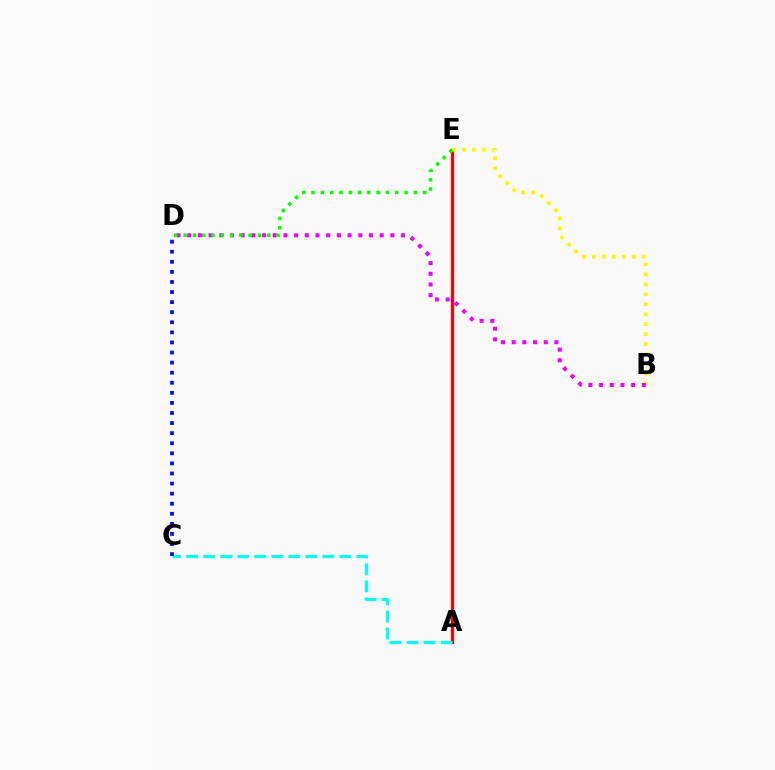{('A', 'E'): [{'color': '#ff0000', 'line_style': 'solid', 'thickness': 2.33}], ('B', 'E'): [{'color': '#fcf500', 'line_style': 'dotted', 'thickness': 2.71}], ('B', 'D'): [{'color': '#ee00ff', 'line_style': 'dotted', 'thickness': 2.9}], ('A', 'C'): [{'color': '#00fff6', 'line_style': 'dashed', 'thickness': 2.31}], ('D', 'E'): [{'color': '#08ff00', 'line_style': 'dotted', 'thickness': 2.53}], ('C', 'D'): [{'color': '#0010ff', 'line_style': 'dotted', 'thickness': 2.74}]}